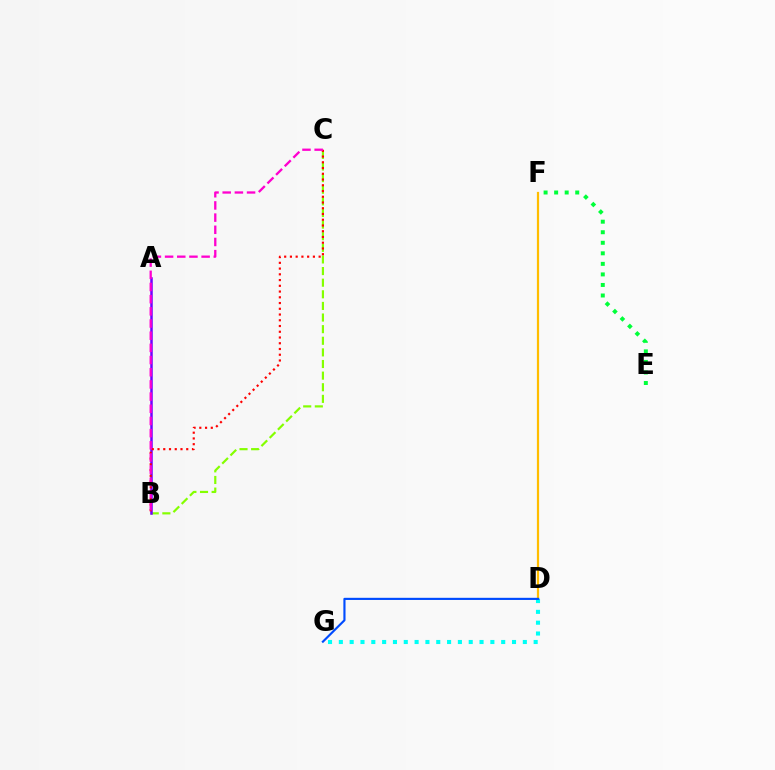{('D', 'F'): [{'color': '#ffbd00', 'line_style': 'solid', 'thickness': 1.6}], ('B', 'C'): [{'color': '#84ff00', 'line_style': 'dashed', 'thickness': 1.58}, {'color': '#ff0000', 'line_style': 'dotted', 'thickness': 1.56}, {'color': '#ff00cf', 'line_style': 'dashed', 'thickness': 1.65}], ('A', 'B'): [{'color': '#7200ff', 'line_style': 'solid', 'thickness': 1.81}], ('D', 'G'): [{'color': '#00fff6', 'line_style': 'dotted', 'thickness': 2.94}, {'color': '#004bff', 'line_style': 'solid', 'thickness': 1.55}], ('E', 'F'): [{'color': '#00ff39', 'line_style': 'dotted', 'thickness': 2.86}]}